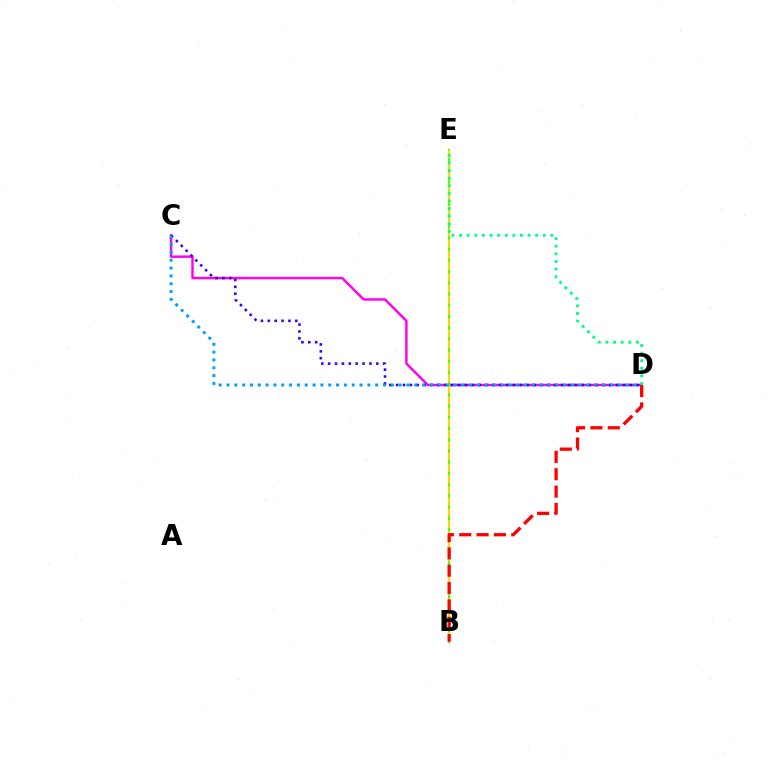{('C', 'D'): [{'color': '#ff00ed', 'line_style': 'solid', 'thickness': 1.76}, {'color': '#3700ff', 'line_style': 'dotted', 'thickness': 1.87}, {'color': '#009eff', 'line_style': 'dotted', 'thickness': 2.13}], ('B', 'E'): [{'color': '#4fff00', 'line_style': 'solid', 'thickness': 1.54}, {'color': '#ffd500', 'line_style': 'dashed', 'thickness': 1.52}], ('B', 'D'): [{'color': '#ff0000', 'line_style': 'dashed', 'thickness': 2.36}], ('D', 'E'): [{'color': '#00ff86', 'line_style': 'dotted', 'thickness': 2.07}]}